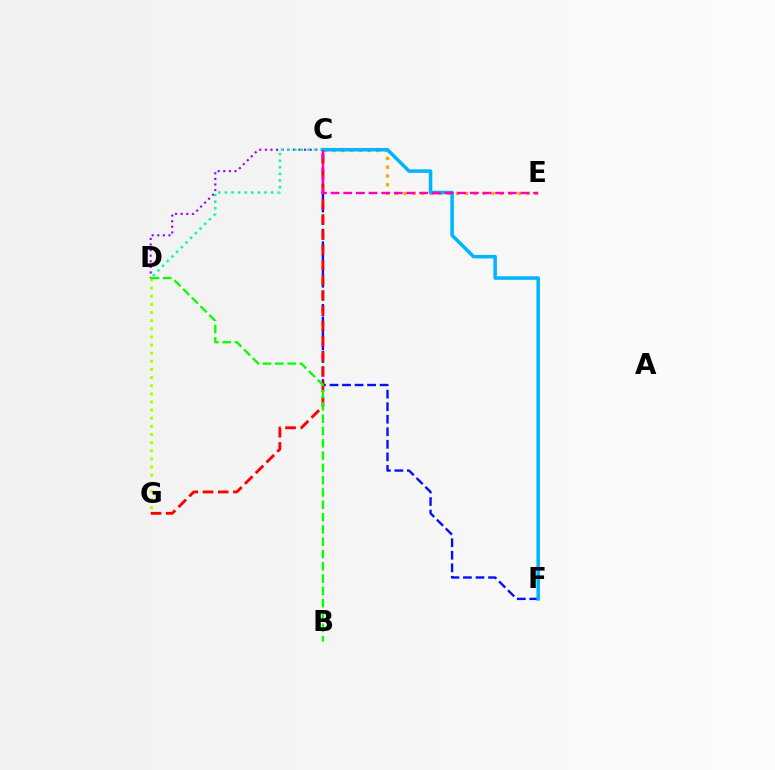{('C', 'F'): [{'color': '#0010ff', 'line_style': 'dashed', 'thickness': 1.7}, {'color': '#00b5ff', 'line_style': 'solid', 'thickness': 2.54}], ('C', 'G'): [{'color': '#ff0000', 'line_style': 'dashed', 'thickness': 2.07}], ('C', 'E'): [{'color': '#ffa500', 'line_style': 'dotted', 'thickness': 2.39}, {'color': '#ff00bd', 'line_style': 'dashed', 'thickness': 1.72}], ('C', 'D'): [{'color': '#9b00ff', 'line_style': 'dotted', 'thickness': 1.52}, {'color': '#00ff9d', 'line_style': 'dotted', 'thickness': 1.79}], ('D', 'G'): [{'color': '#b3ff00', 'line_style': 'dotted', 'thickness': 2.21}], ('B', 'D'): [{'color': '#08ff00', 'line_style': 'dashed', 'thickness': 1.67}]}